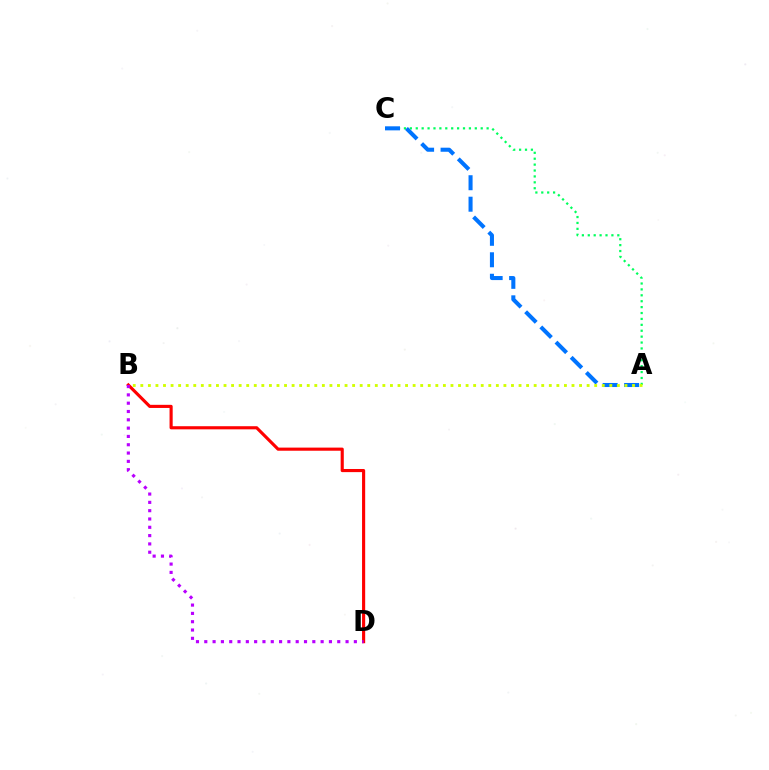{('A', 'C'): [{'color': '#00ff5c', 'line_style': 'dotted', 'thickness': 1.6}, {'color': '#0074ff', 'line_style': 'dashed', 'thickness': 2.92}], ('A', 'B'): [{'color': '#d1ff00', 'line_style': 'dotted', 'thickness': 2.06}], ('B', 'D'): [{'color': '#ff0000', 'line_style': 'solid', 'thickness': 2.25}, {'color': '#b900ff', 'line_style': 'dotted', 'thickness': 2.26}]}